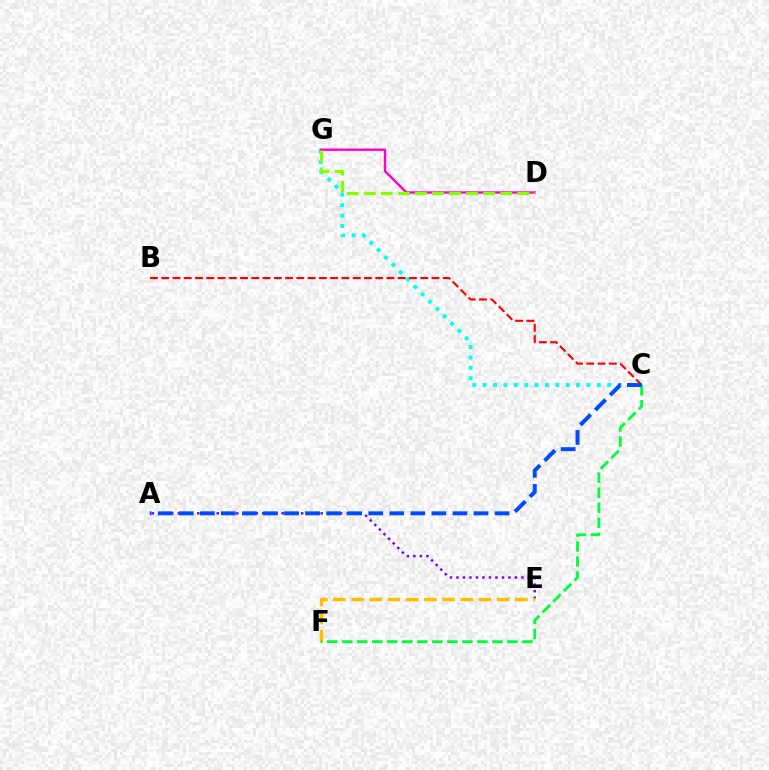{('C', 'G'): [{'color': '#00fff6', 'line_style': 'dotted', 'thickness': 2.82}], ('B', 'C'): [{'color': '#ff0000', 'line_style': 'dashed', 'thickness': 1.53}], ('A', 'E'): [{'color': '#7200ff', 'line_style': 'dotted', 'thickness': 1.76}], ('E', 'F'): [{'color': '#ffbd00', 'line_style': 'dashed', 'thickness': 2.47}], ('D', 'G'): [{'color': '#ff00cf', 'line_style': 'solid', 'thickness': 1.72}, {'color': '#84ff00', 'line_style': 'dashed', 'thickness': 2.32}], ('C', 'F'): [{'color': '#00ff39', 'line_style': 'dashed', 'thickness': 2.04}], ('A', 'C'): [{'color': '#004bff', 'line_style': 'dashed', 'thickness': 2.86}]}